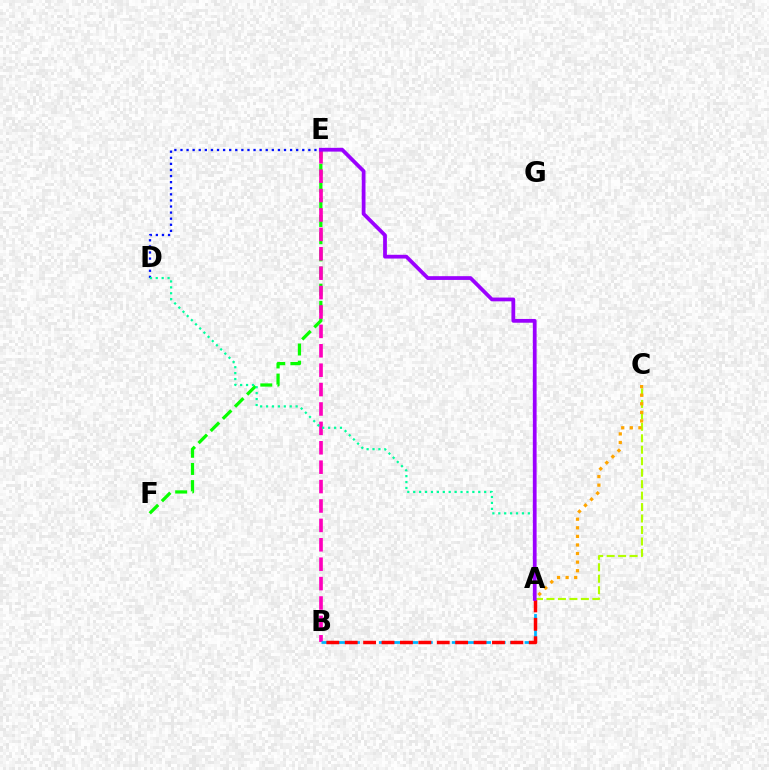{('E', 'F'): [{'color': '#08ff00', 'line_style': 'dashed', 'thickness': 2.33}], ('B', 'E'): [{'color': '#ff00bd', 'line_style': 'dashed', 'thickness': 2.64}], ('D', 'E'): [{'color': '#0010ff', 'line_style': 'dotted', 'thickness': 1.65}], ('A', 'B'): [{'color': '#00b5ff', 'line_style': 'dashed', 'thickness': 1.98}, {'color': '#ff0000', 'line_style': 'dashed', 'thickness': 2.5}], ('A', 'D'): [{'color': '#00ff9d', 'line_style': 'dotted', 'thickness': 1.61}], ('A', 'C'): [{'color': '#b3ff00', 'line_style': 'dashed', 'thickness': 1.56}, {'color': '#ffa500', 'line_style': 'dotted', 'thickness': 2.33}], ('A', 'E'): [{'color': '#9b00ff', 'line_style': 'solid', 'thickness': 2.71}]}